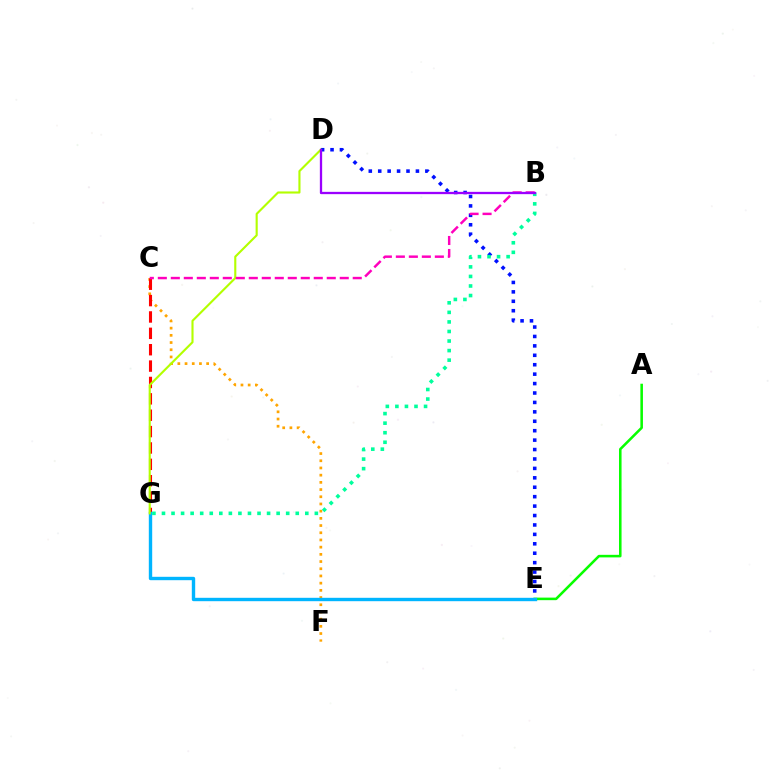{('D', 'E'): [{'color': '#0010ff', 'line_style': 'dotted', 'thickness': 2.56}], ('C', 'F'): [{'color': '#ffa500', 'line_style': 'dotted', 'thickness': 1.96}], ('A', 'E'): [{'color': '#08ff00', 'line_style': 'solid', 'thickness': 1.84}], ('C', 'G'): [{'color': '#ff0000', 'line_style': 'dashed', 'thickness': 2.22}], ('E', 'G'): [{'color': '#00b5ff', 'line_style': 'solid', 'thickness': 2.44}], ('D', 'G'): [{'color': '#b3ff00', 'line_style': 'solid', 'thickness': 1.53}], ('B', 'C'): [{'color': '#ff00bd', 'line_style': 'dashed', 'thickness': 1.77}], ('B', 'G'): [{'color': '#00ff9d', 'line_style': 'dotted', 'thickness': 2.6}], ('B', 'D'): [{'color': '#9b00ff', 'line_style': 'solid', 'thickness': 1.65}]}